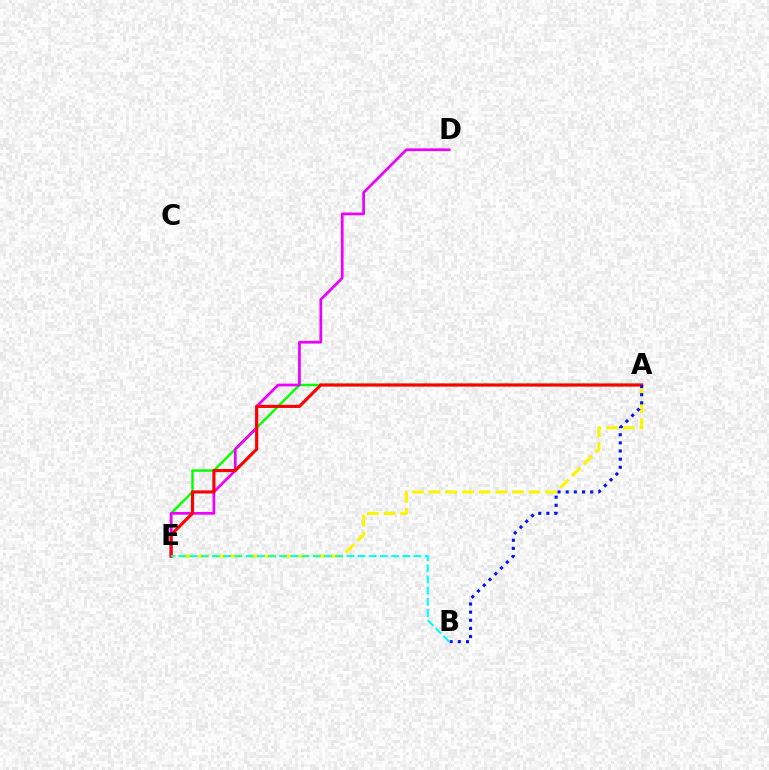{('A', 'E'): [{'color': '#08ff00', 'line_style': 'solid', 'thickness': 1.77}, {'color': '#fcf500', 'line_style': 'dashed', 'thickness': 2.26}, {'color': '#ff0000', 'line_style': 'solid', 'thickness': 2.25}], ('D', 'E'): [{'color': '#ee00ff', 'line_style': 'solid', 'thickness': 1.96}], ('A', 'B'): [{'color': '#0010ff', 'line_style': 'dotted', 'thickness': 2.21}], ('B', 'E'): [{'color': '#00fff6', 'line_style': 'dashed', 'thickness': 1.52}]}